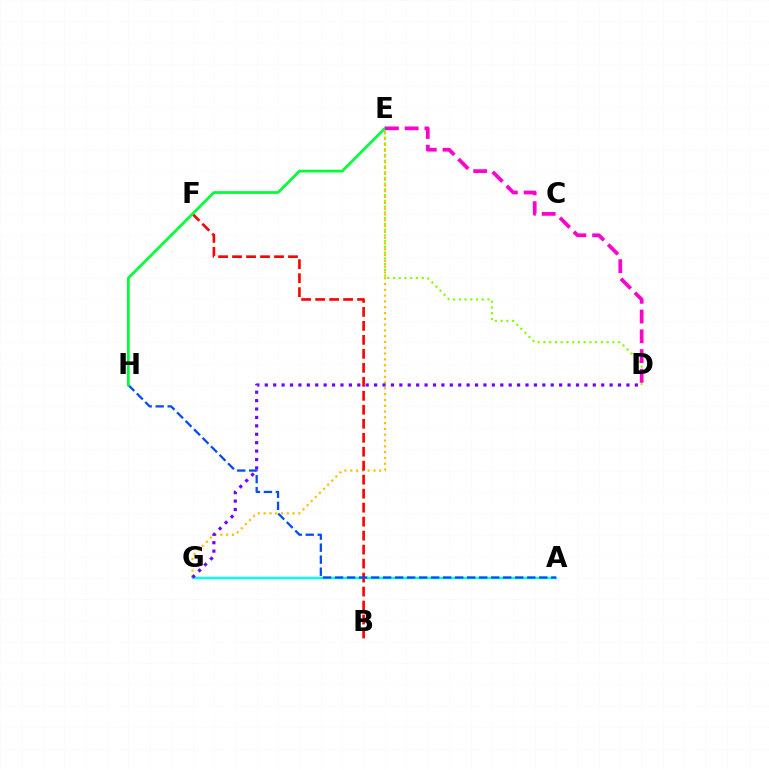{('D', 'E'): [{'color': '#84ff00', 'line_style': 'dotted', 'thickness': 1.56}, {'color': '#ff00cf', 'line_style': 'dashed', 'thickness': 2.68}], ('A', 'G'): [{'color': '#00fff6', 'line_style': 'solid', 'thickness': 1.76}], ('E', 'G'): [{'color': '#ffbd00', 'line_style': 'dotted', 'thickness': 1.57}], ('B', 'F'): [{'color': '#ff0000', 'line_style': 'dashed', 'thickness': 1.9}], ('D', 'G'): [{'color': '#7200ff', 'line_style': 'dotted', 'thickness': 2.29}], ('A', 'H'): [{'color': '#004bff', 'line_style': 'dashed', 'thickness': 1.63}], ('E', 'H'): [{'color': '#00ff39', 'line_style': 'solid', 'thickness': 1.98}]}